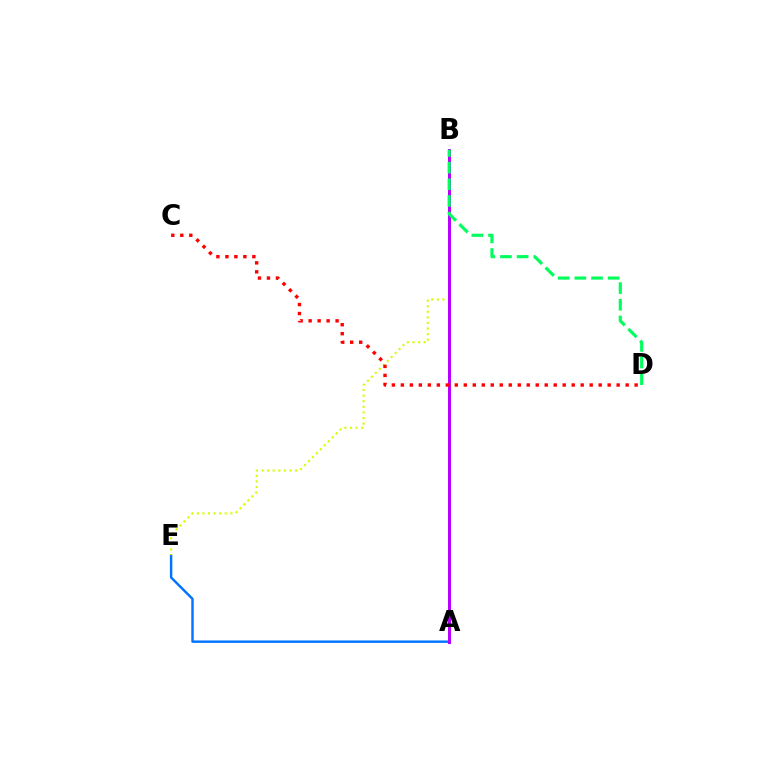{('B', 'E'): [{'color': '#d1ff00', 'line_style': 'dotted', 'thickness': 1.52}], ('A', 'E'): [{'color': '#0074ff', 'line_style': 'solid', 'thickness': 1.74}], ('A', 'B'): [{'color': '#b900ff', 'line_style': 'solid', 'thickness': 2.15}], ('C', 'D'): [{'color': '#ff0000', 'line_style': 'dotted', 'thickness': 2.44}], ('B', 'D'): [{'color': '#00ff5c', 'line_style': 'dashed', 'thickness': 2.26}]}